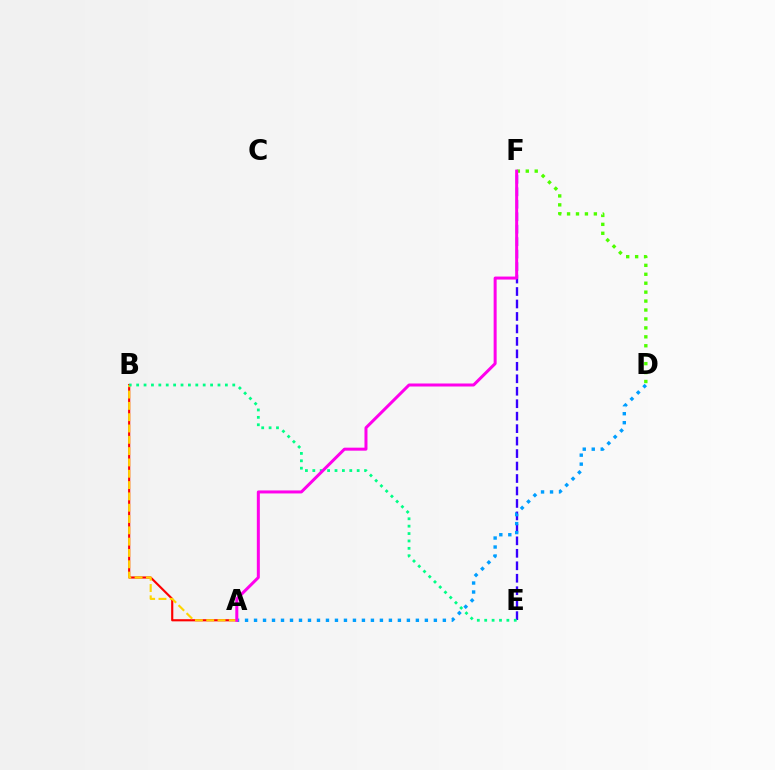{('D', 'F'): [{'color': '#4fff00', 'line_style': 'dotted', 'thickness': 2.43}], ('A', 'B'): [{'color': '#ff0000', 'line_style': 'solid', 'thickness': 1.55}, {'color': '#ffd500', 'line_style': 'dashed', 'thickness': 1.54}], ('E', 'F'): [{'color': '#3700ff', 'line_style': 'dashed', 'thickness': 1.69}], ('B', 'E'): [{'color': '#00ff86', 'line_style': 'dotted', 'thickness': 2.01}], ('A', 'D'): [{'color': '#009eff', 'line_style': 'dotted', 'thickness': 2.44}], ('A', 'F'): [{'color': '#ff00ed', 'line_style': 'solid', 'thickness': 2.16}]}